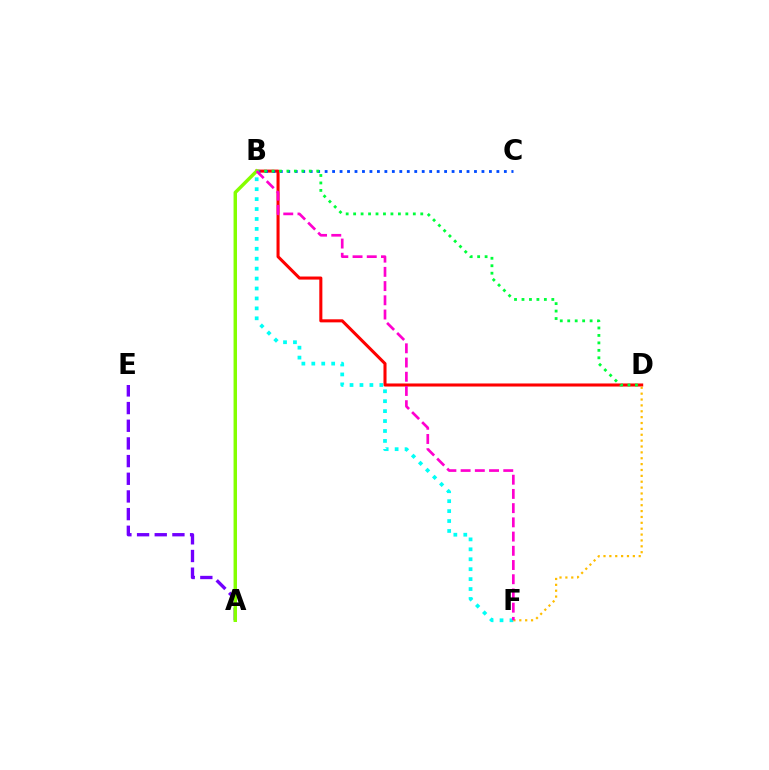{('A', 'E'): [{'color': '#7200ff', 'line_style': 'dashed', 'thickness': 2.4}], ('B', 'D'): [{'color': '#ff0000', 'line_style': 'solid', 'thickness': 2.2}, {'color': '#00ff39', 'line_style': 'dotted', 'thickness': 2.03}], ('B', 'C'): [{'color': '#004bff', 'line_style': 'dotted', 'thickness': 2.03}], ('B', 'F'): [{'color': '#00fff6', 'line_style': 'dotted', 'thickness': 2.7}, {'color': '#ff00cf', 'line_style': 'dashed', 'thickness': 1.93}], ('D', 'F'): [{'color': '#ffbd00', 'line_style': 'dotted', 'thickness': 1.6}], ('A', 'B'): [{'color': '#84ff00', 'line_style': 'solid', 'thickness': 2.48}]}